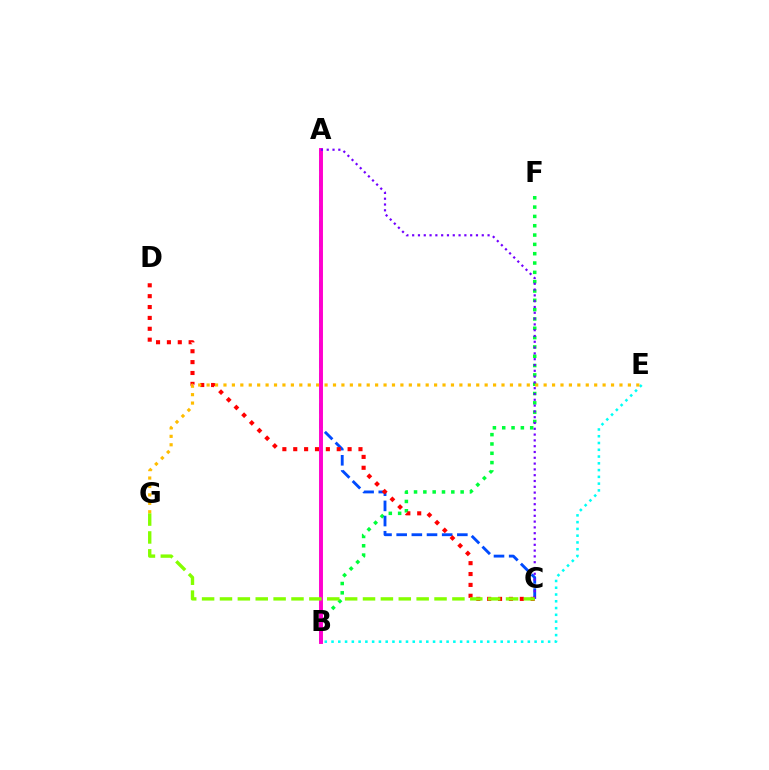{('B', 'E'): [{'color': '#00fff6', 'line_style': 'dotted', 'thickness': 1.84}], ('B', 'F'): [{'color': '#00ff39', 'line_style': 'dotted', 'thickness': 2.53}], ('A', 'C'): [{'color': '#004bff', 'line_style': 'dashed', 'thickness': 2.06}, {'color': '#7200ff', 'line_style': 'dotted', 'thickness': 1.58}], ('C', 'D'): [{'color': '#ff0000', 'line_style': 'dotted', 'thickness': 2.95}], ('E', 'G'): [{'color': '#ffbd00', 'line_style': 'dotted', 'thickness': 2.29}], ('A', 'B'): [{'color': '#ff00cf', 'line_style': 'solid', 'thickness': 2.82}], ('C', 'G'): [{'color': '#84ff00', 'line_style': 'dashed', 'thickness': 2.43}]}